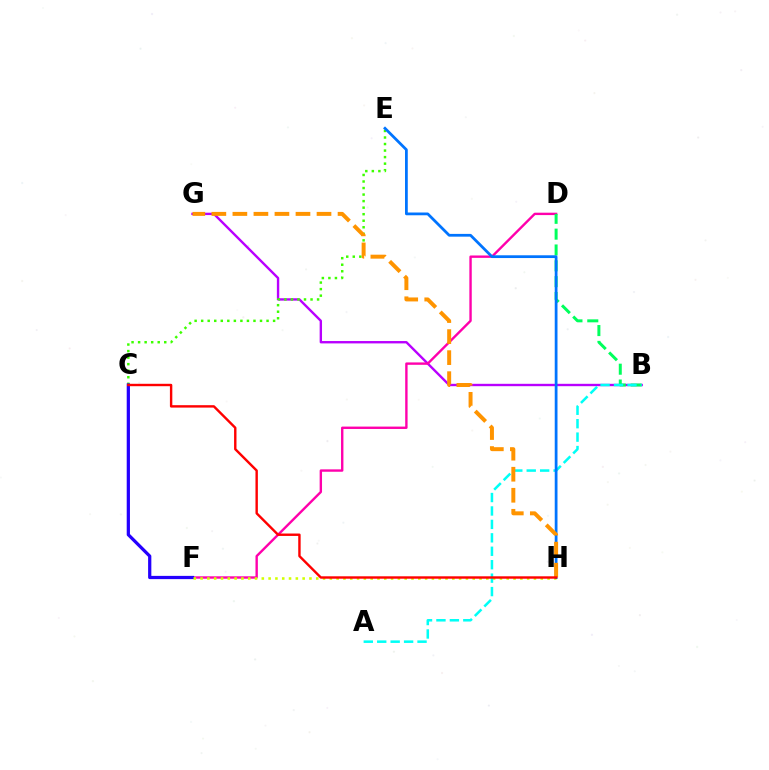{('B', 'G'): [{'color': '#b900ff', 'line_style': 'solid', 'thickness': 1.71}], ('C', 'E'): [{'color': '#3dff00', 'line_style': 'dotted', 'thickness': 1.78}], ('D', 'F'): [{'color': '#ff00ac', 'line_style': 'solid', 'thickness': 1.72}], ('C', 'F'): [{'color': '#2500ff', 'line_style': 'solid', 'thickness': 2.33}], ('B', 'D'): [{'color': '#00ff5c', 'line_style': 'dashed', 'thickness': 2.15}], ('F', 'H'): [{'color': '#d1ff00', 'line_style': 'dotted', 'thickness': 1.85}], ('A', 'B'): [{'color': '#00fff6', 'line_style': 'dashed', 'thickness': 1.83}], ('E', 'H'): [{'color': '#0074ff', 'line_style': 'solid', 'thickness': 1.99}], ('G', 'H'): [{'color': '#ff9400', 'line_style': 'dashed', 'thickness': 2.86}], ('C', 'H'): [{'color': '#ff0000', 'line_style': 'solid', 'thickness': 1.73}]}